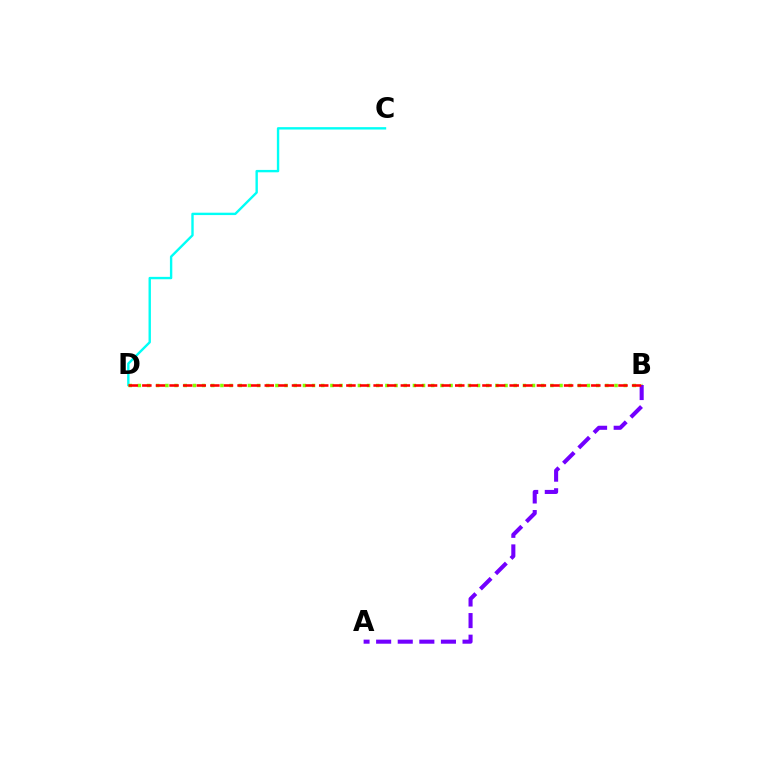{('C', 'D'): [{'color': '#00fff6', 'line_style': 'solid', 'thickness': 1.72}], ('B', 'D'): [{'color': '#84ff00', 'line_style': 'dotted', 'thickness': 2.49}, {'color': '#ff0000', 'line_style': 'dashed', 'thickness': 1.85}], ('A', 'B'): [{'color': '#7200ff', 'line_style': 'dashed', 'thickness': 2.93}]}